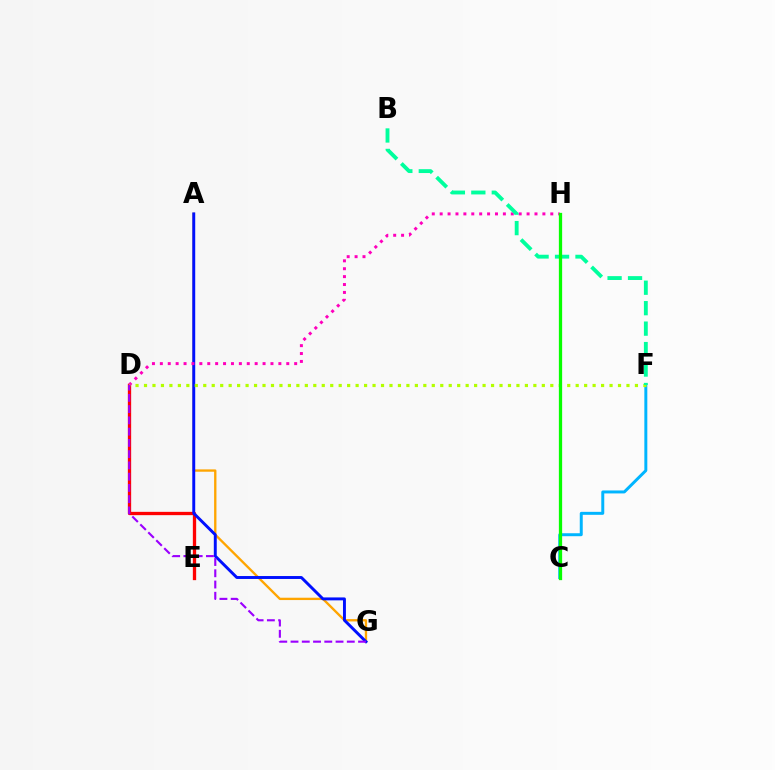{('A', 'G'): [{'color': '#ffa500', 'line_style': 'solid', 'thickness': 1.68}, {'color': '#0010ff', 'line_style': 'solid', 'thickness': 2.11}], ('D', 'E'): [{'color': '#ff0000', 'line_style': 'solid', 'thickness': 2.38}], ('D', 'H'): [{'color': '#ff00bd', 'line_style': 'dotted', 'thickness': 2.15}], ('C', 'F'): [{'color': '#00b5ff', 'line_style': 'solid', 'thickness': 2.14}], ('D', 'F'): [{'color': '#b3ff00', 'line_style': 'dotted', 'thickness': 2.3}], ('B', 'F'): [{'color': '#00ff9d', 'line_style': 'dashed', 'thickness': 2.78}], ('C', 'H'): [{'color': '#08ff00', 'line_style': 'solid', 'thickness': 2.36}], ('D', 'G'): [{'color': '#9b00ff', 'line_style': 'dashed', 'thickness': 1.53}]}